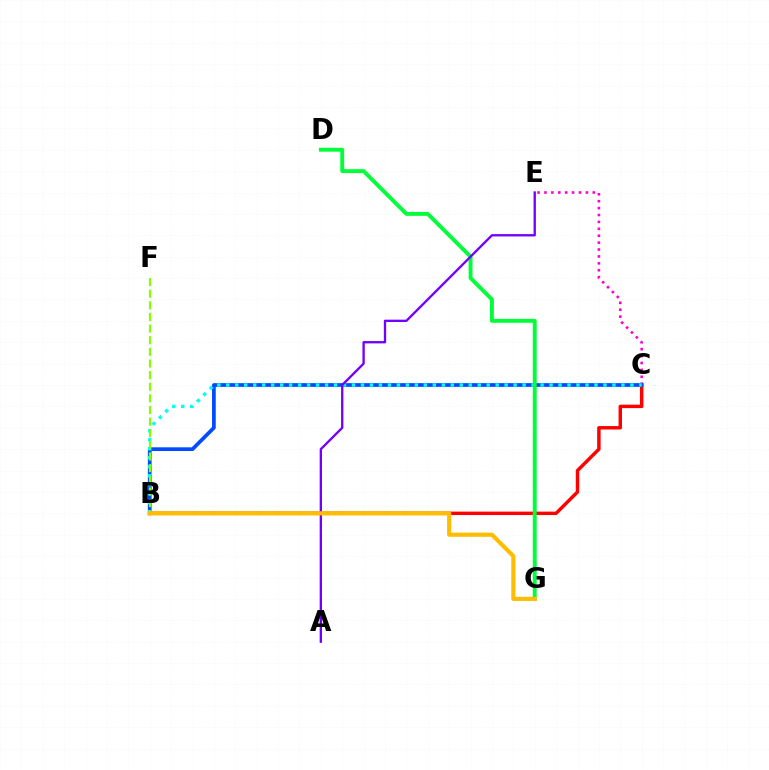{('C', 'E'): [{'color': '#ff00cf', 'line_style': 'dotted', 'thickness': 1.88}], ('B', 'C'): [{'color': '#ff0000', 'line_style': 'solid', 'thickness': 2.48}, {'color': '#004bff', 'line_style': 'solid', 'thickness': 2.68}, {'color': '#00fff6', 'line_style': 'dotted', 'thickness': 2.44}], ('D', 'G'): [{'color': '#00ff39', 'line_style': 'solid', 'thickness': 2.81}], ('B', 'F'): [{'color': '#84ff00', 'line_style': 'dashed', 'thickness': 1.58}], ('A', 'E'): [{'color': '#7200ff', 'line_style': 'solid', 'thickness': 1.68}], ('B', 'G'): [{'color': '#ffbd00', 'line_style': 'solid', 'thickness': 2.98}]}